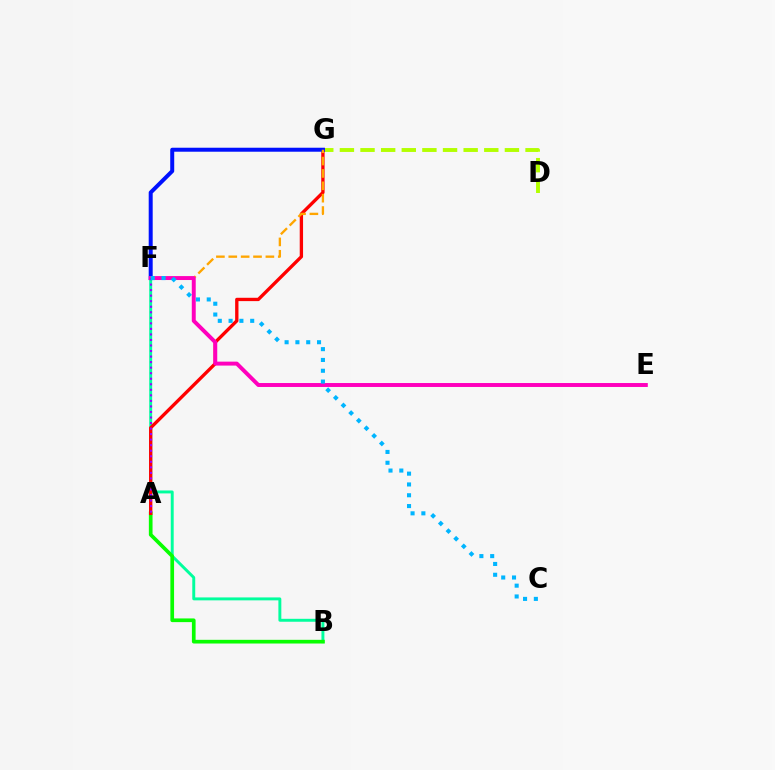{('D', 'G'): [{'color': '#b3ff00', 'line_style': 'dashed', 'thickness': 2.8}], ('B', 'F'): [{'color': '#00ff9d', 'line_style': 'solid', 'thickness': 2.11}], ('A', 'B'): [{'color': '#08ff00', 'line_style': 'solid', 'thickness': 2.66}], ('A', 'G'): [{'color': '#ff0000', 'line_style': 'solid', 'thickness': 2.4}], ('F', 'G'): [{'color': '#0010ff', 'line_style': 'solid', 'thickness': 2.87}, {'color': '#ffa500', 'line_style': 'dashed', 'thickness': 1.68}], ('E', 'F'): [{'color': '#ff00bd', 'line_style': 'solid', 'thickness': 2.84}], ('A', 'F'): [{'color': '#9b00ff', 'line_style': 'dotted', 'thickness': 1.5}], ('C', 'F'): [{'color': '#00b5ff', 'line_style': 'dotted', 'thickness': 2.94}]}